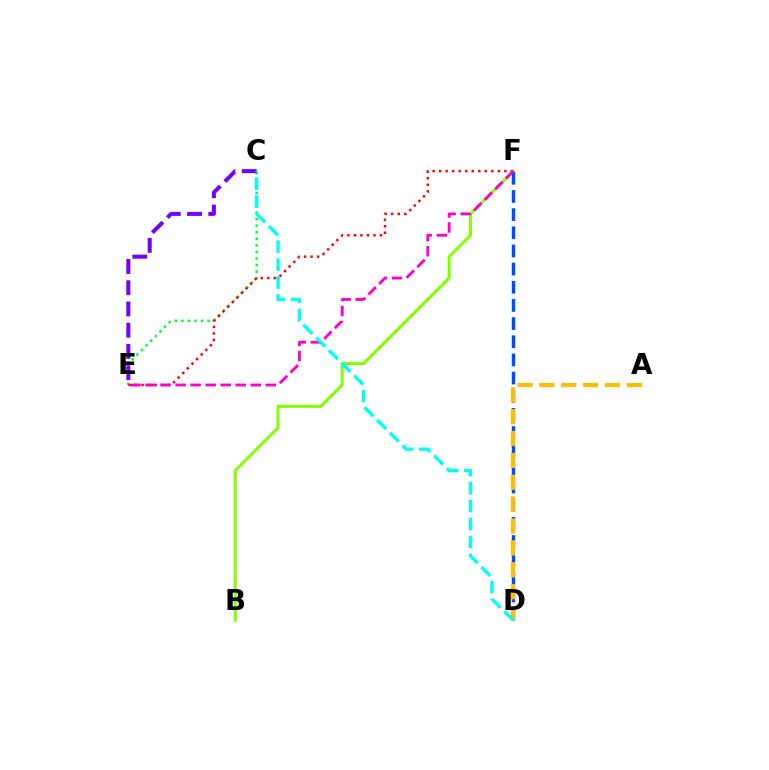{('B', 'F'): [{'color': '#84ff00', 'line_style': 'solid', 'thickness': 2.16}], ('C', 'E'): [{'color': '#00ff39', 'line_style': 'dotted', 'thickness': 1.78}, {'color': '#7200ff', 'line_style': 'dashed', 'thickness': 2.89}], ('D', 'F'): [{'color': '#004bff', 'line_style': 'dashed', 'thickness': 2.47}], ('A', 'D'): [{'color': '#ffbd00', 'line_style': 'dashed', 'thickness': 2.97}], ('E', 'F'): [{'color': '#ff0000', 'line_style': 'dotted', 'thickness': 1.77}, {'color': '#ff00cf', 'line_style': 'dashed', 'thickness': 2.04}], ('C', 'D'): [{'color': '#00fff6', 'line_style': 'dashed', 'thickness': 2.44}]}